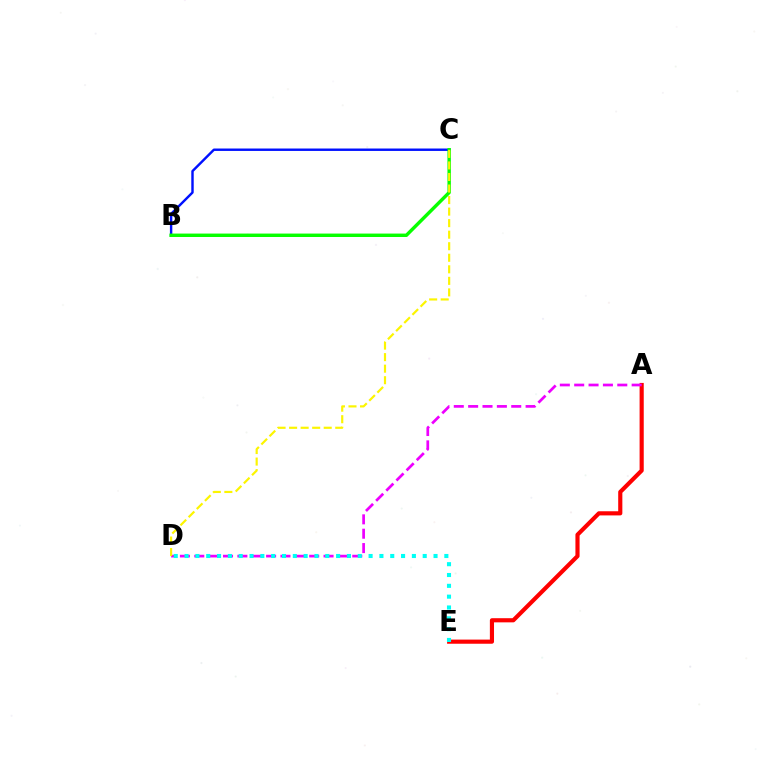{('B', 'C'): [{'color': '#0010ff', 'line_style': 'solid', 'thickness': 1.74}, {'color': '#08ff00', 'line_style': 'solid', 'thickness': 2.46}], ('A', 'E'): [{'color': '#ff0000', 'line_style': 'solid', 'thickness': 2.98}], ('A', 'D'): [{'color': '#ee00ff', 'line_style': 'dashed', 'thickness': 1.95}], ('C', 'D'): [{'color': '#fcf500', 'line_style': 'dashed', 'thickness': 1.57}], ('D', 'E'): [{'color': '#00fff6', 'line_style': 'dotted', 'thickness': 2.94}]}